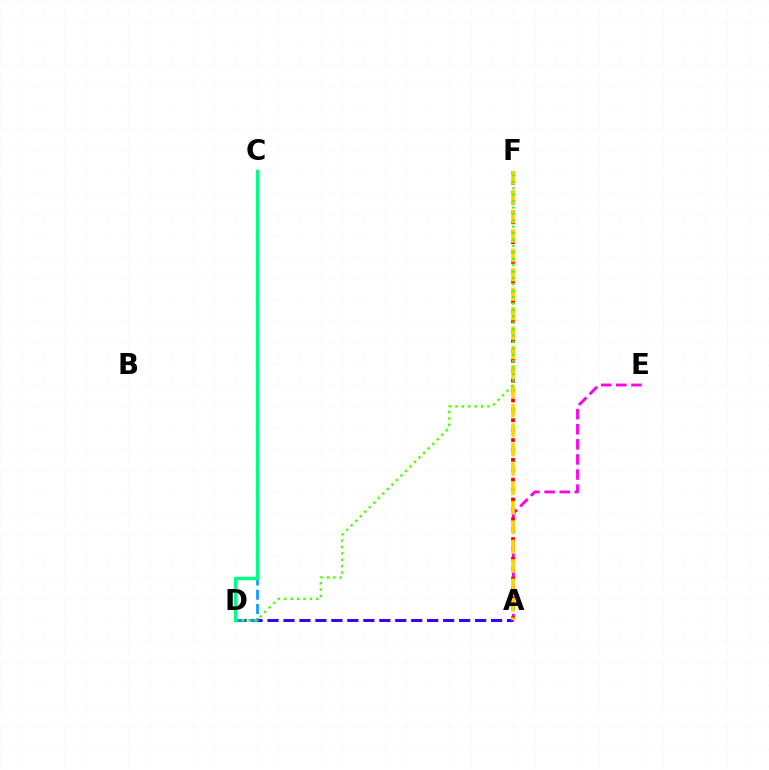{('A', 'D'): [{'color': '#3700ff', 'line_style': 'dashed', 'thickness': 2.17}], ('A', 'E'): [{'color': '#ff00ed', 'line_style': 'dashed', 'thickness': 2.05}], ('A', 'F'): [{'color': '#ff0000', 'line_style': 'dotted', 'thickness': 2.69}, {'color': '#ffd500', 'line_style': 'dashed', 'thickness': 2.64}], ('C', 'D'): [{'color': '#009eff', 'line_style': 'dashed', 'thickness': 1.94}, {'color': '#00ff86', 'line_style': 'solid', 'thickness': 2.5}], ('D', 'F'): [{'color': '#4fff00', 'line_style': 'dotted', 'thickness': 1.74}]}